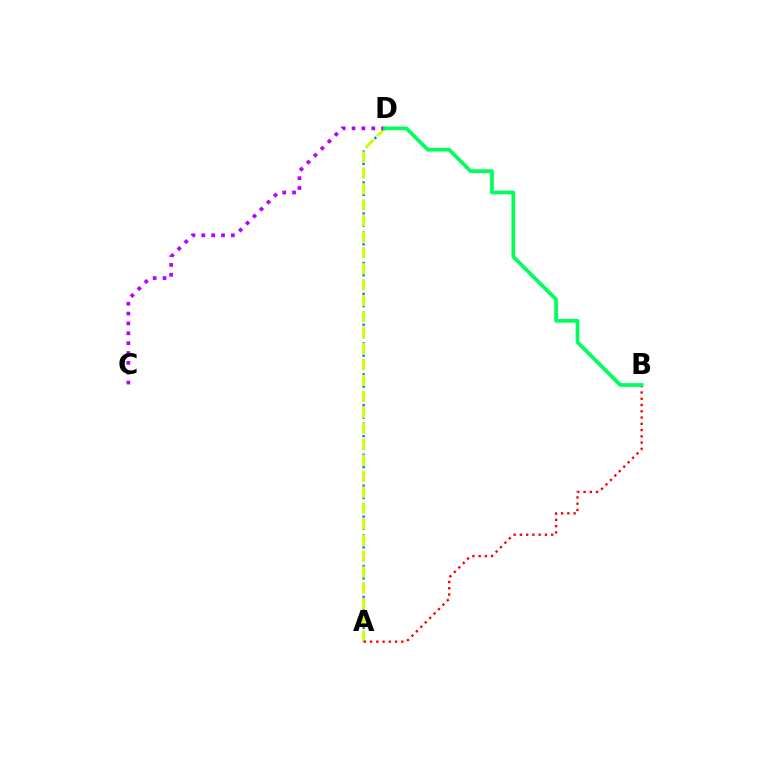{('A', 'D'): [{'color': '#0074ff', 'line_style': 'dotted', 'thickness': 1.68}, {'color': '#d1ff00', 'line_style': 'dashed', 'thickness': 2.17}], ('C', 'D'): [{'color': '#b900ff', 'line_style': 'dotted', 'thickness': 2.68}], ('A', 'B'): [{'color': '#ff0000', 'line_style': 'dotted', 'thickness': 1.7}], ('B', 'D'): [{'color': '#00ff5c', 'line_style': 'solid', 'thickness': 2.68}]}